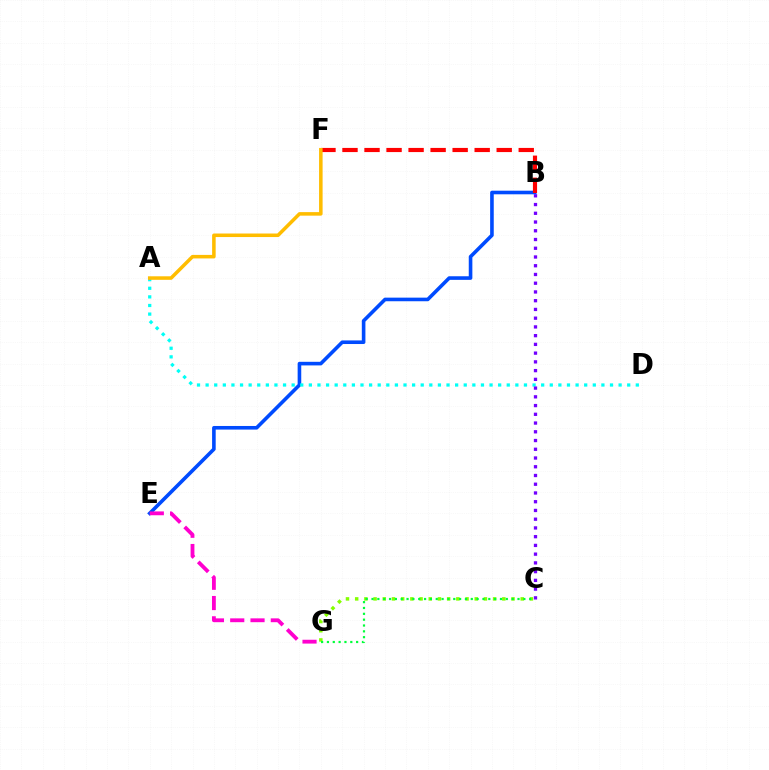{('C', 'G'): [{'color': '#84ff00', 'line_style': 'dotted', 'thickness': 2.5}, {'color': '#00ff39', 'line_style': 'dotted', 'thickness': 1.59}], ('B', 'E'): [{'color': '#004bff', 'line_style': 'solid', 'thickness': 2.6}], ('A', 'D'): [{'color': '#00fff6', 'line_style': 'dotted', 'thickness': 2.34}], ('B', 'F'): [{'color': '#ff0000', 'line_style': 'dashed', 'thickness': 2.99}], ('B', 'C'): [{'color': '#7200ff', 'line_style': 'dotted', 'thickness': 2.37}], ('A', 'F'): [{'color': '#ffbd00', 'line_style': 'solid', 'thickness': 2.54}], ('E', 'G'): [{'color': '#ff00cf', 'line_style': 'dashed', 'thickness': 2.76}]}